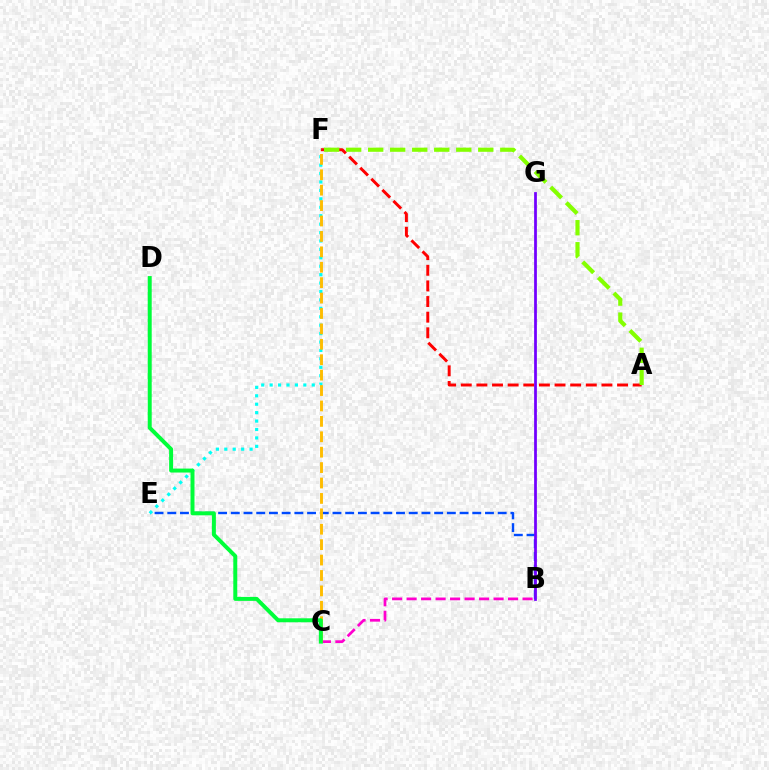{('B', 'E'): [{'color': '#004bff', 'line_style': 'dashed', 'thickness': 1.73}], ('A', 'F'): [{'color': '#ff0000', 'line_style': 'dashed', 'thickness': 2.12}, {'color': '#84ff00', 'line_style': 'dashed', 'thickness': 2.99}], ('B', 'C'): [{'color': '#ff00cf', 'line_style': 'dashed', 'thickness': 1.97}], ('B', 'G'): [{'color': '#7200ff', 'line_style': 'solid', 'thickness': 1.98}], ('E', 'F'): [{'color': '#00fff6', 'line_style': 'dotted', 'thickness': 2.29}], ('C', 'F'): [{'color': '#ffbd00', 'line_style': 'dashed', 'thickness': 2.09}], ('C', 'D'): [{'color': '#00ff39', 'line_style': 'solid', 'thickness': 2.85}]}